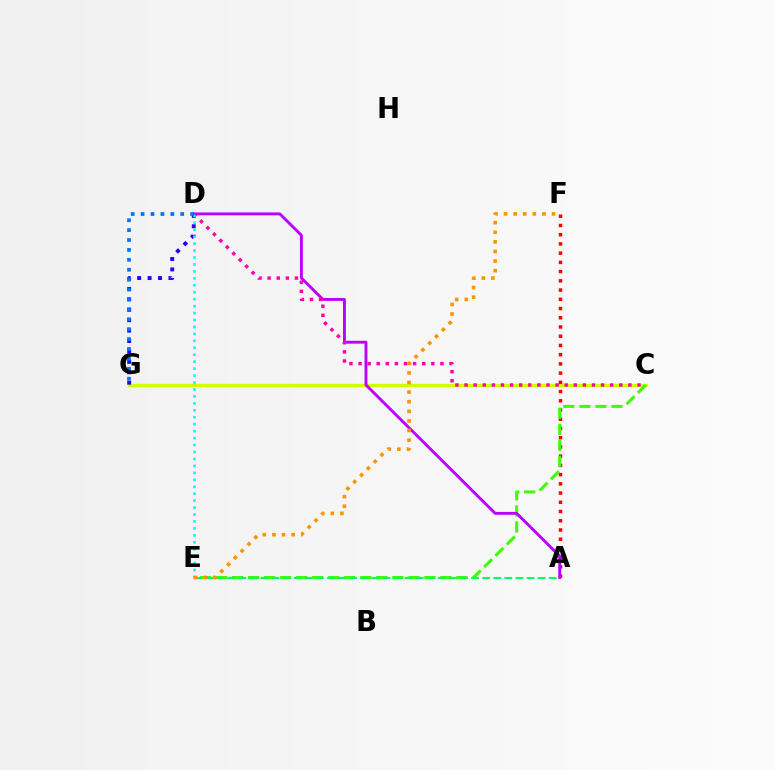{('C', 'G'): [{'color': '#d1ff00', 'line_style': 'solid', 'thickness': 2.36}], ('A', 'F'): [{'color': '#ff0000', 'line_style': 'dotted', 'thickness': 2.51}], ('C', 'E'): [{'color': '#3dff00', 'line_style': 'dashed', 'thickness': 2.18}], ('A', 'D'): [{'color': '#b900ff', 'line_style': 'solid', 'thickness': 2.07}], ('C', 'D'): [{'color': '#ff00ac', 'line_style': 'dotted', 'thickness': 2.47}], ('D', 'G'): [{'color': '#2500ff', 'line_style': 'dotted', 'thickness': 2.83}, {'color': '#0074ff', 'line_style': 'dotted', 'thickness': 2.69}], ('A', 'E'): [{'color': '#00ff5c', 'line_style': 'dashed', 'thickness': 1.51}], ('D', 'E'): [{'color': '#00fff6', 'line_style': 'dotted', 'thickness': 1.89}], ('E', 'F'): [{'color': '#ff9400', 'line_style': 'dotted', 'thickness': 2.61}]}